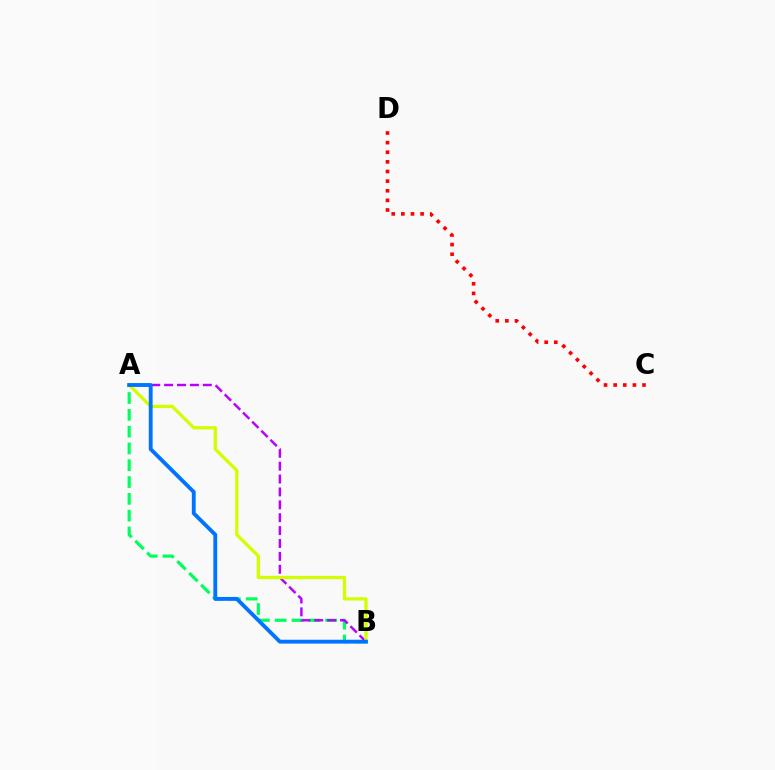{('C', 'D'): [{'color': '#ff0000', 'line_style': 'dotted', 'thickness': 2.61}], ('A', 'B'): [{'color': '#00ff5c', 'line_style': 'dashed', 'thickness': 2.28}, {'color': '#b900ff', 'line_style': 'dashed', 'thickness': 1.75}, {'color': '#d1ff00', 'line_style': 'solid', 'thickness': 2.36}, {'color': '#0074ff', 'line_style': 'solid', 'thickness': 2.78}]}